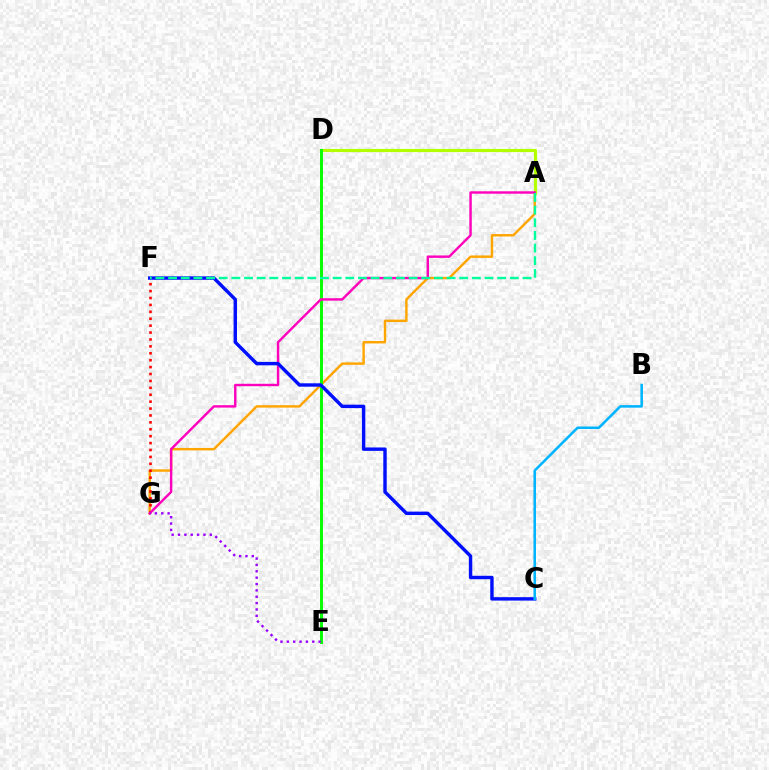{('A', 'G'): [{'color': '#ffa500', 'line_style': 'solid', 'thickness': 1.75}, {'color': '#ff00bd', 'line_style': 'solid', 'thickness': 1.74}], ('F', 'G'): [{'color': '#ff0000', 'line_style': 'dotted', 'thickness': 1.88}], ('A', 'D'): [{'color': '#b3ff00', 'line_style': 'solid', 'thickness': 2.3}], ('D', 'E'): [{'color': '#08ff00', 'line_style': 'solid', 'thickness': 2.12}], ('C', 'F'): [{'color': '#0010ff', 'line_style': 'solid', 'thickness': 2.46}], ('A', 'F'): [{'color': '#00ff9d', 'line_style': 'dashed', 'thickness': 1.72}], ('B', 'C'): [{'color': '#00b5ff', 'line_style': 'solid', 'thickness': 1.83}], ('E', 'G'): [{'color': '#9b00ff', 'line_style': 'dotted', 'thickness': 1.73}]}